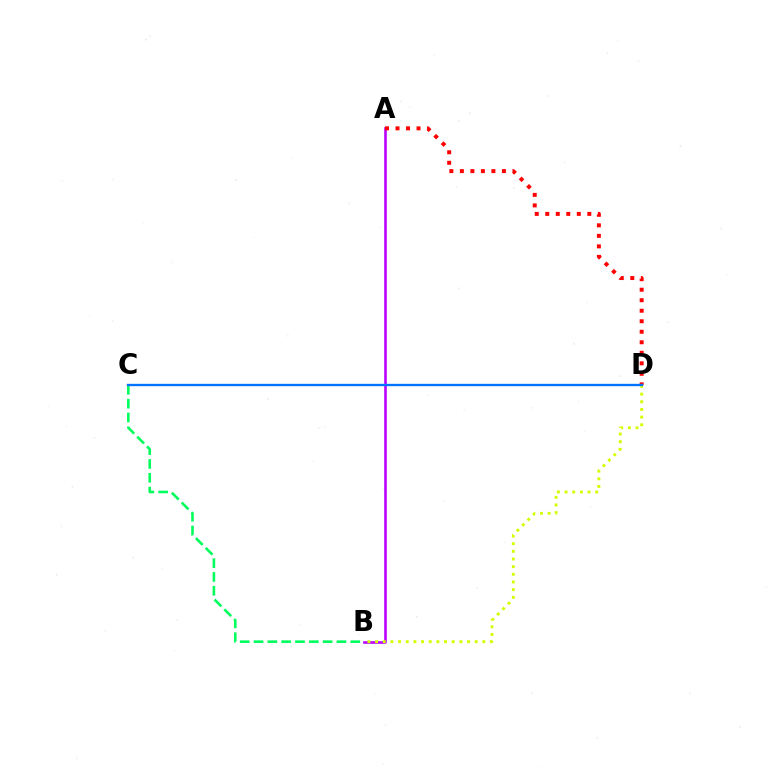{('A', 'B'): [{'color': '#b900ff', 'line_style': 'solid', 'thickness': 1.87}], ('A', 'D'): [{'color': '#ff0000', 'line_style': 'dotted', 'thickness': 2.86}], ('B', 'D'): [{'color': '#d1ff00', 'line_style': 'dotted', 'thickness': 2.08}], ('B', 'C'): [{'color': '#00ff5c', 'line_style': 'dashed', 'thickness': 1.88}], ('C', 'D'): [{'color': '#0074ff', 'line_style': 'solid', 'thickness': 1.69}]}